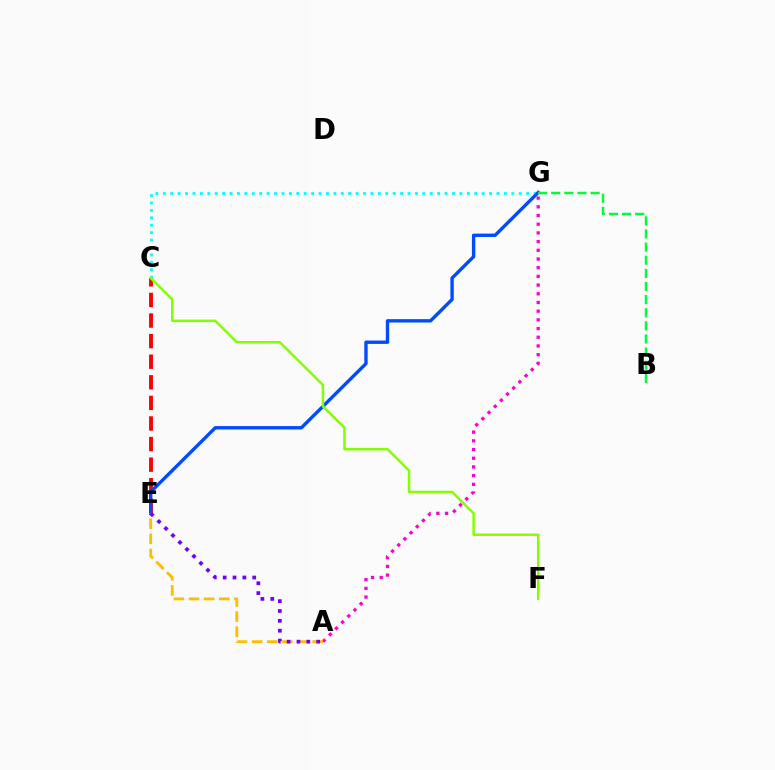{('C', 'E'): [{'color': '#ff0000', 'line_style': 'dashed', 'thickness': 2.8}], ('C', 'G'): [{'color': '#00fff6', 'line_style': 'dotted', 'thickness': 2.01}], ('E', 'G'): [{'color': '#004bff', 'line_style': 'solid', 'thickness': 2.43}], ('C', 'F'): [{'color': '#84ff00', 'line_style': 'solid', 'thickness': 1.79}], ('A', 'G'): [{'color': '#ff00cf', 'line_style': 'dotted', 'thickness': 2.36}], ('B', 'G'): [{'color': '#00ff39', 'line_style': 'dashed', 'thickness': 1.78}], ('A', 'E'): [{'color': '#ffbd00', 'line_style': 'dashed', 'thickness': 2.06}, {'color': '#7200ff', 'line_style': 'dotted', 'thickness': 2.68}]}